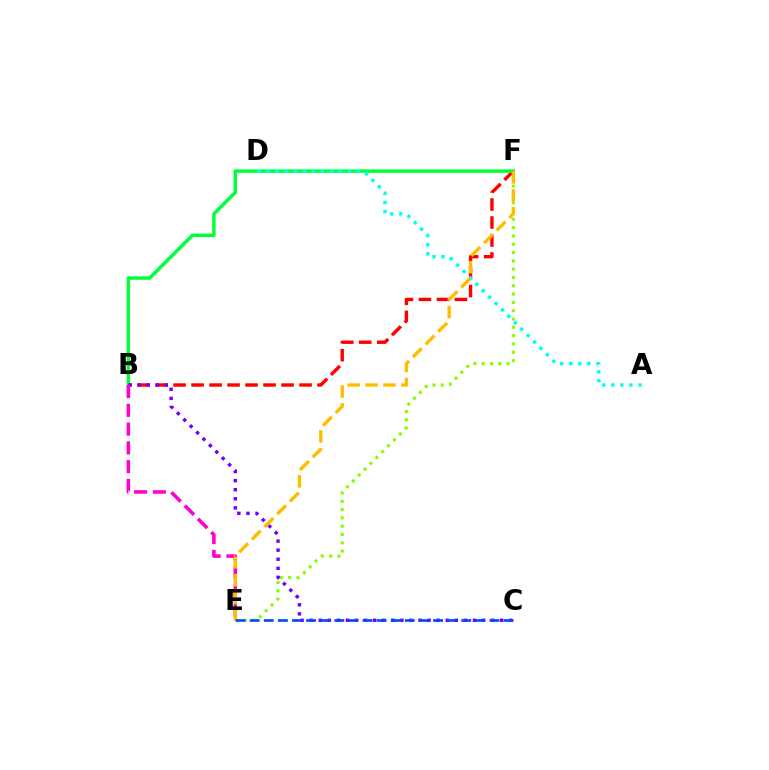{('B', 'F'): [{'color': '#ff0000', 'line_style': 'dashed', 'thickness': 2.44}, {'color': '#00ff39', 'line_style': 'solid', 'thickness': 2.47}], ('E', 'F'): [{'color': '#84ff00', 'line_style': 'dotted', 'thickness': 2.26}, {'color': '#ffbd00', 'line_style': 'dashed', 'thickness': 2.43}], ('A', 'D'): [{'color': '#00fff6', 'line_style': 'dotted', 'thickness': 2.46}], ('B', 'C'): [{'color': '#7200ff', 'line_style': 'dotted', 'thickness': 2.46}], ('B', 'E'): [{'color': '#ff00cf', 'line_style': 'dashed', 'thickness': 2.55}], ('C', 'E'): [{'color': '#004bff', 'line_style': 'dashed', 'thickness': 1.92}]}